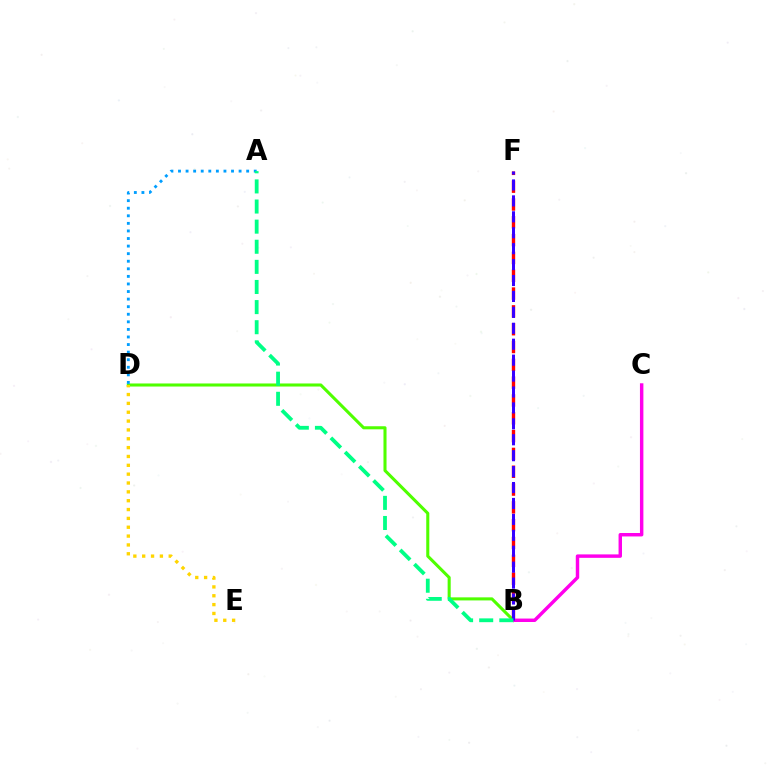{('B', 'D'): [{'color': '#4fff00', 'line_style': 'solid', 'thickness': 2.21}], ('D', 'E'): [{'color': '#ffd500', 'line_style': 'dotted', 'thickness': 2.4}], ('B', 'F'): [{'color': '#ff0000', 'line_style': 'dashed', 'thickness': 2.42}, {'color': '#3700ff', 'line_style': 'dashed', 'thickness': 2.16}], ('A', 'D'): [{'color': '#009eff', 'line_style': 'dotted', 'thickness': 2.06}], ('B', 'C'): [{'color': '#ff00ed', 'line_style': 'solid', 'thickness': 2.48}], ('A', 'B'): [{'color': '#00ff86', 'line_style': 'dashed', 'thickness': 2.73}]}